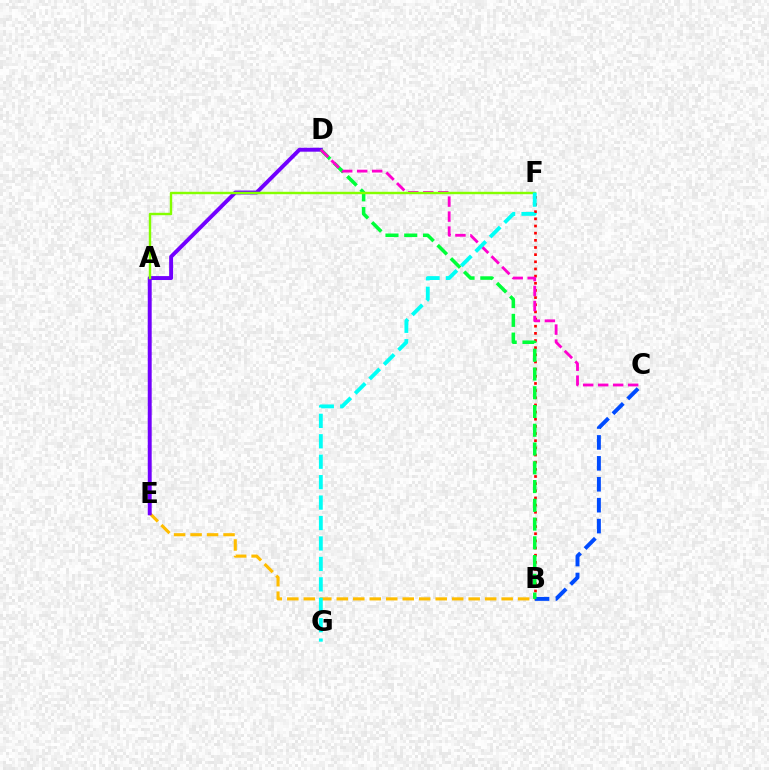{('B', 'F'): [{'color': '#ff0000', 'line_style': 'dotted', 'thickness': 1.94}], ('B', 'C'): [{'color': '#004bff', 'line_style': 'dashed', 'thickness': 2.84}], ('B', 'E'): [{'color': '#ffbd00', 'line_style': 'dashed', 'thickness': 2.24}], ('D', 'E'): [{'color': '#7200ff', 'line_style': 'solid', 'thickness': 2.83}], ('B', 'D'): [{'color': '#00ff39', 'line_style': 'dashed', 'thickness': 2.55}], ('C', 'D'): [{'color': '#ff00cf', 'line_style': 'dashed', 'thickness': 2.04}], ('A', 'F'): [{'color': '#84ff00', 'line_style': 'solid', 'thickness': 1.74}], ('F', 'G'): [{'color': '#00fff6', 'line_style': 'dashed', 'thickness': 2.78}]}